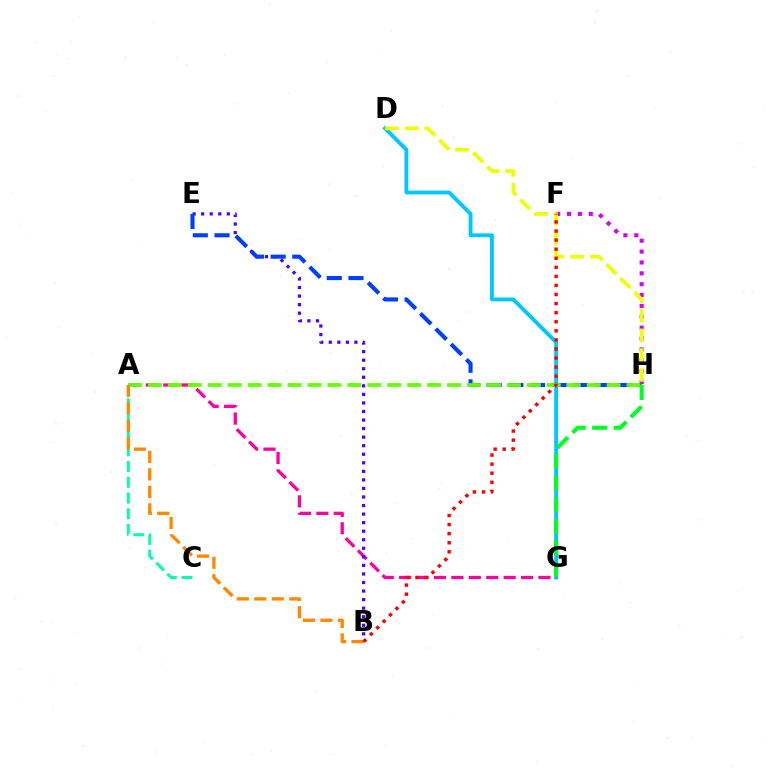{('D', 'G'): [{'color': '#00c7ff', 'line_style': 'solid', 'thickness': 2.77}], ('F', 'H'): [{'color': '#d600ff', 'line_style': 'dotted', 'thickness': 2.95}], ('A', 'G'): [{'color': '#ff00a0', 'line_style': 'dashed', 'thickness': 2.37}], ('B', 'E'): [{'color': '#4f00ff', 'line_style': 'dotted', 'thickness': 2.32}], ('E', 'H'): [{'color': '#003fff', 'line_style': 'dashed', 'thickness': 2.94}], ('A', 'C'): [{'color': '#00ffaf', 'line_style': 'dashed', 'thickness': 2.13}], ('A', 'H'): [{'color': '#66ff00', 'line_style': 'dashed', 'thickness': 2.71}], ('D', 'H'): [{'color': '#eeff00', 'line_style': 'dashed', 'thickness': 2.68}], ('A', 'B'): [{'color': '#ff8800', 'line_style': 'dashed', 'thickness': 2.38}], ('B', 'F'): [{'color': '#ff0000', 'line_style': 'dotted', 'thickness': 2.47}], ('G', 'H'): [{'color': '#00ff27', 'line_style': 'dashed', 'thickness': 2.93}]}